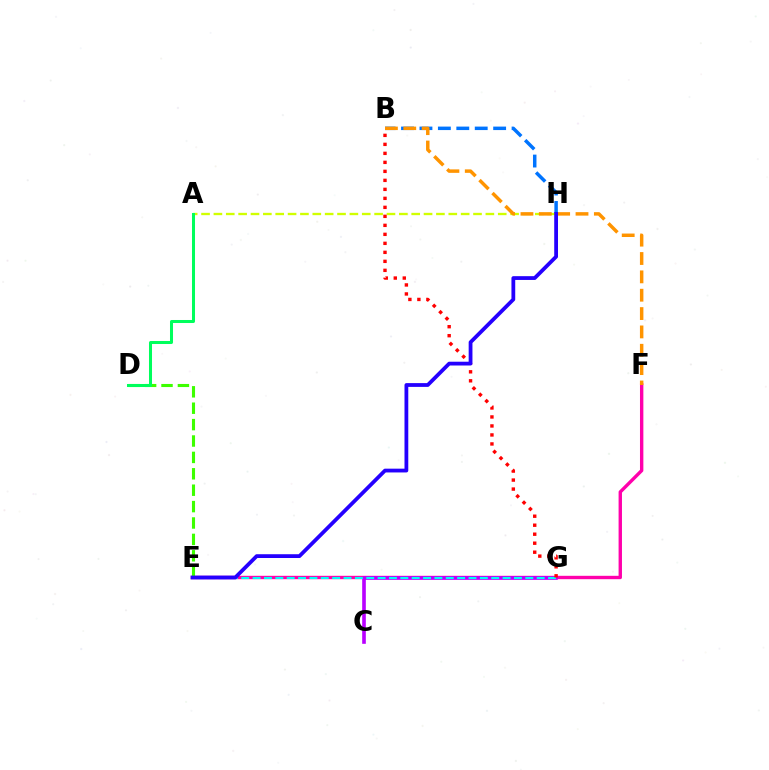{('E', 'F'): [{'color': '#ff00ac', 'line_style': 'solid', 'thickness': 2.44}], ('D', 'E'): [{'color': '#3dff00', 'line_style': 'dashed', 'thickness': 2.23}], ('B', 'H'): [{'color': '#0074ff', 'line_style': 'dashed', 'thickness': 2.5}], ('C', 'G'): [{'color': '#b900ff', 'line_style': 'solid', 'thickness': 2.62}], ('A', 'H'): [{'color': '#d1ff00', 'line_style': 'dashed', 'thickness': 1.68}], ('B', 'F'): [{'color': '#ff9400', 'line_style': 'dashed', 'thickness': 2.49}], ('E', 'G'): [{'color': '#00fff6', 'line_style': 'dashed', 'thickness': 1.54}], ('B', 'G'): [{'color': '#ff0000', 'line_style': 'dotted', 'thickness': 2.44}], ('A', 'D'): [{'color': '#00ff5c', 'line_style': 'solid', 'thickness': 2.18}], ('E', 'H'): [{'color': '#2500ff', 'line_style': 'solid', 'thickness': 2.72}]}